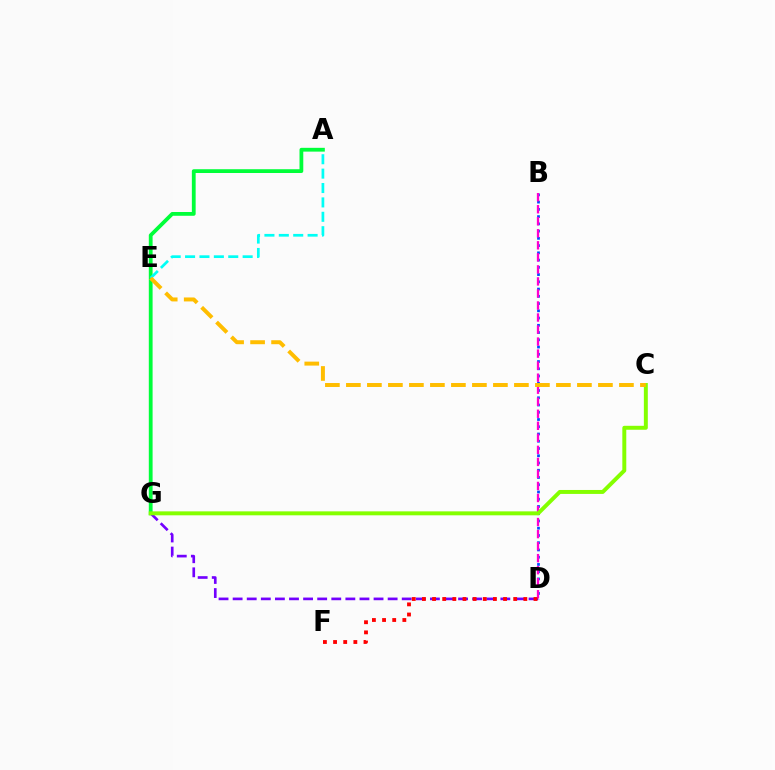{('A', 'G'): [{'color': '#00ff39', 'line_style': 'solid', 'thickness': 2.73}], ('B', 'D'): [{'color': '#004bff', 'line_style': 'dotted', 'thickness': 1.97}, {'color': '#ff00cf', 'line_style': 'dashed', 'thickness': 1.63}], ('A', 'E'): [{'color': '#00fff6', 'line_style': 'dashed', 'thickness': 1.96}], ('D', 'G'): [{'color': '#7200ff', 'line_style': 'dashed', 'thickness': 1.91}], ('D', 'F'): [{'color': '#ff0000', 'line_style': 'dotted', 'thickness': 2.76}], ('C', 'G'): [{'color': '#84ff00', 'line_style': 'solid', 'thickness': 2.84}], ('C', 'E'): [{'color': '#ffbd00', 'line_style': 'dashed', 'thickness': 2.85}]}